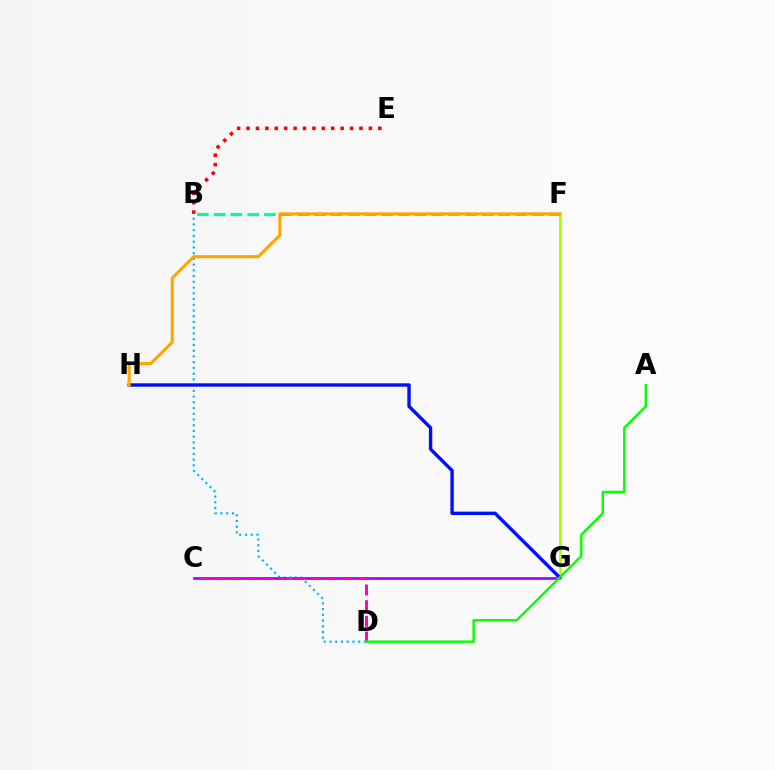{('B', 'F'): [{'color': '#00ff9d', 'line_style': 'dashed', 'thickness': 2.28}], ('B', 'E'): [{'color': '#ff0000', 'line_style': 'dotted', 'thickness': 2.56}], ('C', 'G'): [{'color': '#9b00ff', 'line_style': 'solid', 'thickness': 1.89}], ('F', 'G'): [{'color': '#b3ff00', 'line_style': 'solid', 'thickness': 2.06}], ('B', 'D'): [{'color': '#00b5ff', 'line_style': 'dotted', 'thickness': 1.56}], ('G', 'H'): [{'color': '#0010ff', 'line_style': 'solid', 'thickness': 2.45}], ('F', 'H'): [{'color': '#ffa500', 'line_style': 'solid', 'thickness': 2.23}], ('C', 'D'): [{'color': '#ff00bd', 'line_style': 'dashed', 'thickness': 2.13}], ('A', 'D'): [{'color': '#08ff00', 'line_style': 'solid', 'thickness': 1.74}]}